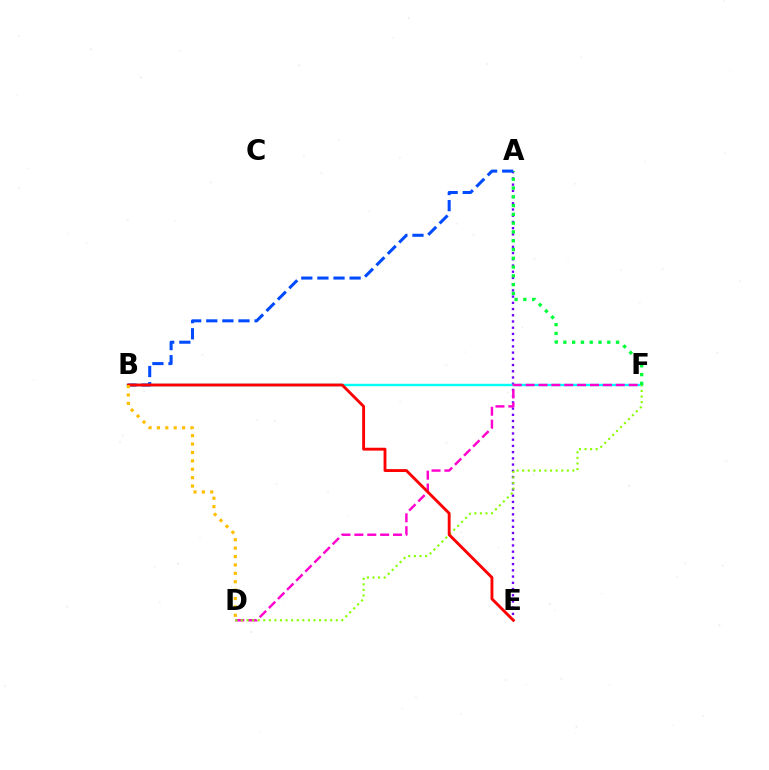{('A', 'E'): [{'color': '#7200ff', 'line_style': 'dotted', 'thickness': 1.69}], ('B', 'F'): [{'color': '#00fff6', 'line_style': 'solid', 'thickness': 1.74}], ('A', 'F'): [{'color': '#00ff39', 'line_style': 'dotted', 'thickness': 2.39}], ('A', 'B'): [{'color': '#004bff', 'line_style': 'dashed', 'thickness': 2.19}], ('D', 'F'): [{'color': '#ff00cf', 'line_style': 'dashed', 'thickness': 1.75}, {'color': '#84ff00', 'line_style': 'dotted', 'thickness': 1.52}], ('B', 'E'): [{'color': '#ff0000', 'line_style': 'solid', 'thickness': 2.07}], ('B', 'D'): [{'color': '#ffbd00', 'line_style': 'dotted', 'thickness': 2.28}]}